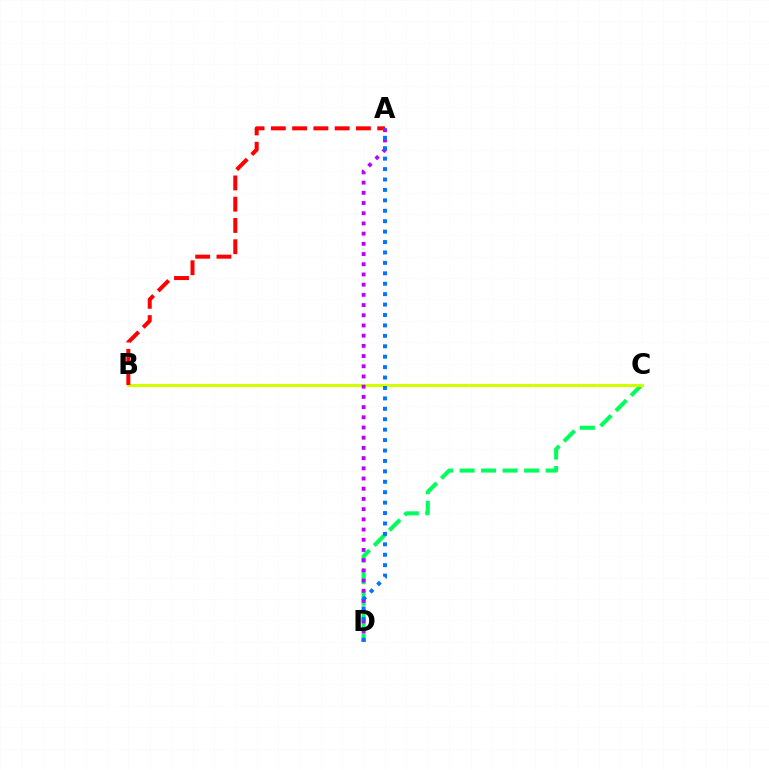{('C', 'D'): [{'color': '#00ff5c', 'line_style': 'dashed', 'thickness': 2.92}], ('B', 'C'): [{'color': '#d1ff00', 'line_style': 'solid', 'thickness': 2.24}], ('A', 'B'): [{'color': '#ff0000', 'line_style': 'dashed', 'thickness': 2.89}], ('A', 'D'): [{'color': '#b900ff', 'line_style': 'dotted', 'thickness': 2.77}, {'color': '#0074ff', 'line_style': 'dotted', 'thickness': 2.83}]}